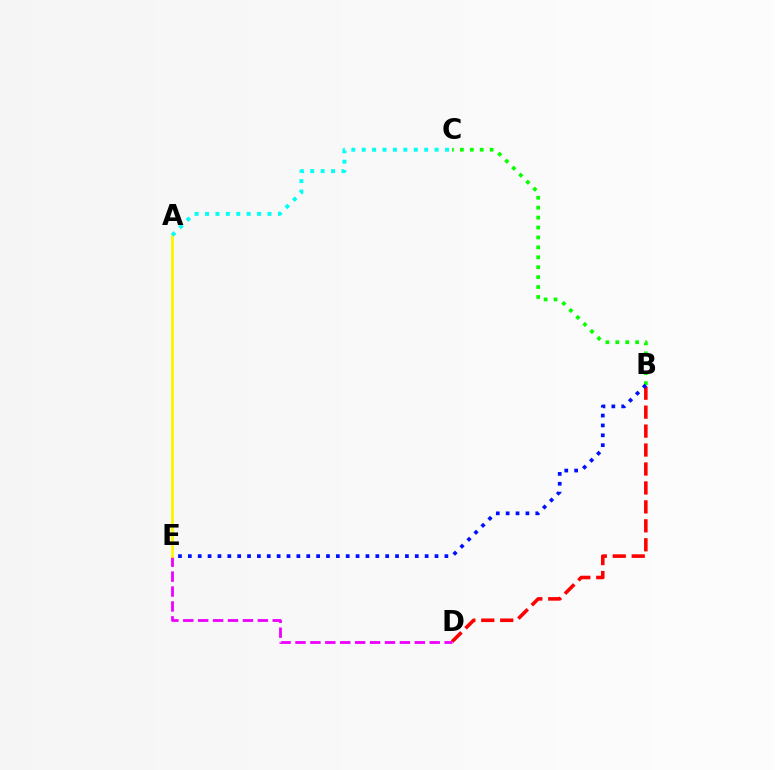{('B', 'D'): [{'color': '#ff0000', 'line_style': 'dashed', 'thickness': 2.57}], ('D', 'E'): [{'color': '#ee00ff', 'line_style': 'dashed', 'thickness': 2.03}], ('B', 'C'): [{'color': '#08ff00', 'line_style': 'dotted', 'thickness': 2.7}], ('B', 'E'): [{'color': '#0010ff', 'line_style': 'dotted', 'thickness': 2.68}], ('A', 'E'): [{'color': '#fcf500', 'line_style': 'solid', 'thickness': 2.02}], ('A', 'C'): [{'color': '#00fff6', 'line_style': 'dotted', 'thickness': 2.83}]}